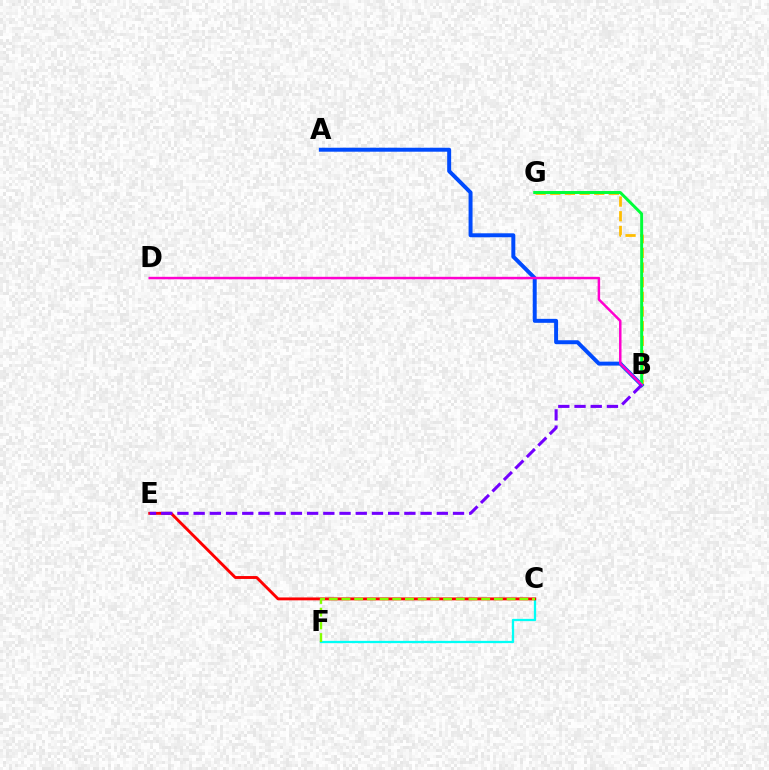{('B', 'G'): [{'color': '#ffbd00', 'line_style': 'dashed', 'thickness': 1.99}, {'color': '#00ff39', 'line_style': 'solid', 'thickness': 2.14}], ('A', 'B'): [{'color': '#004bff', 'line_style': 'solid', 'thickness': 2.86}], ('B', 'D'): [{'color': '#ff00cf', 'line_style': 'solid', 'thickness': 1.78}], ('C', 'F'): [{'color': '#00fff6', 'line_style': 'solid', 'thickness': 1.64}, {'color': '#84ff00', 'line_style': 'dashed', 'thickness': 1.73}], ('C', 'E'): [{'color': '#ff0000', 'line_style': 'solid', 'thickness': 2.08}], ('B', 'E'): [{'color': '#7200ff', 'line_style': 'dashed', 'thickness': 2.2}]}